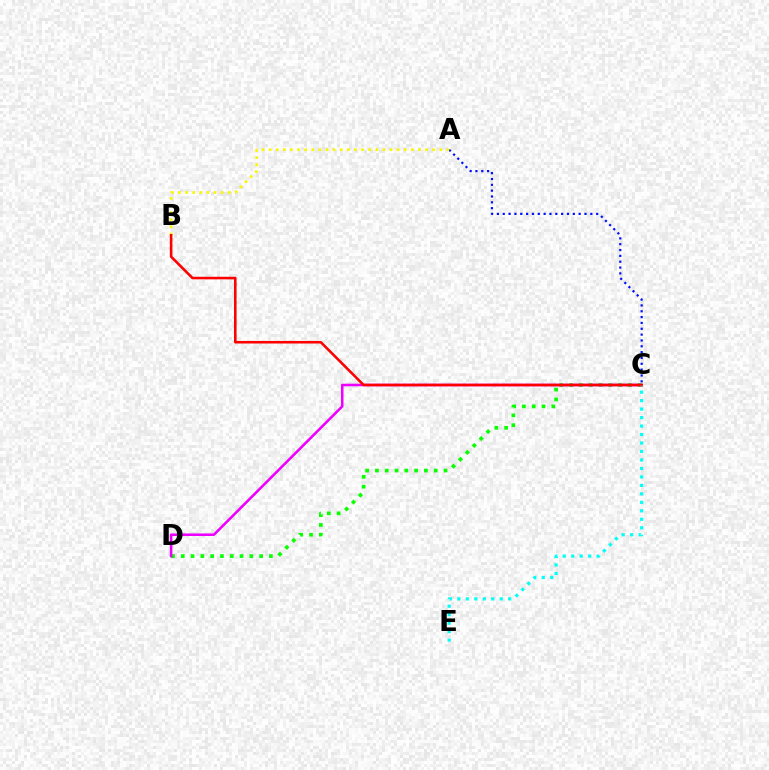{('C', 'D'): [{'color': '#08ff00', 'line_style': 'dotted', 'thickness': 2.66}, {'color': '#ee00ff', 'line_style': 'solid', 'thickness': 1.84}], ('A', 'C'): [{'color': '#0010ff', 'line_style': 'dotted', 'thickness': 1.59}], ('A', 'B'): [{'color': '#fcf500', 'line_style': 'dotted', 'thickness': 1.93}], ('B', 'C'): [{'color': '#ff0000', 'line_style': 'solid', 'thickness': 1.85}], ('C', 'E'): [{'color': '#00fff6', 'line_style': 'dotted', 'thickness': 2.3}]}